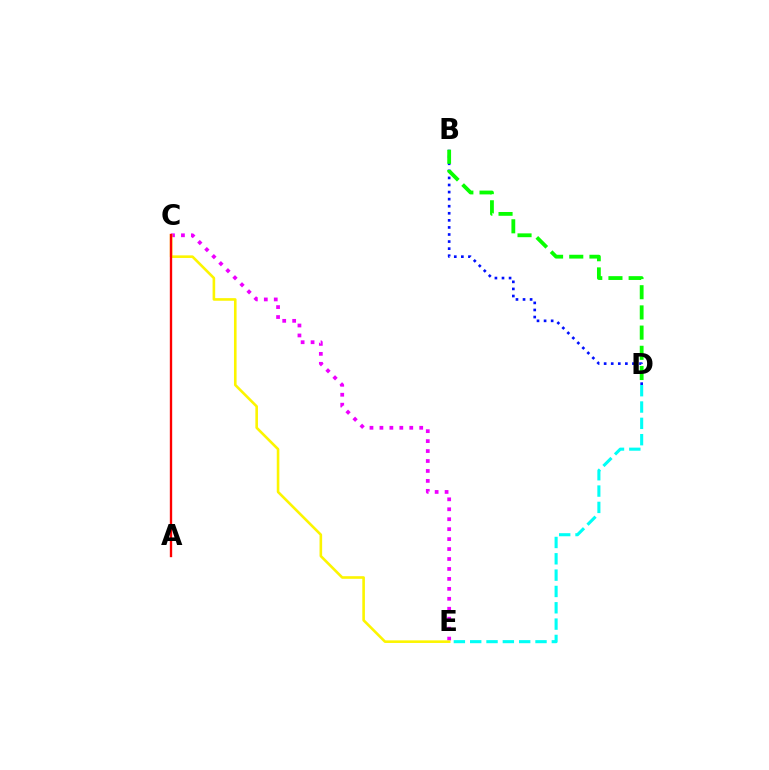{('D', 'E'): [{'color': '#00fff6', 'line_style': 'dashed', 'thickness': 2.22}], ('C', 'E'): [{'color': '#ee00ff', 'line_style': 'dotted', 'thickness': 2.7}, {'color': '#fcf500', 'line_style': 'solid', 'thickness': 1.88}], ('A', 'C'): [{'color': '#ff0000', 'line_style': 'solid', 'thickness': 1.69}], ('B', 'D'): [{'color': '#0010ff', 'line_style': 'dotted', 'thickness': 1.92}, {'color': '#08ff00', 'line_style': 'dashed', 'thickness': 2.74}]}